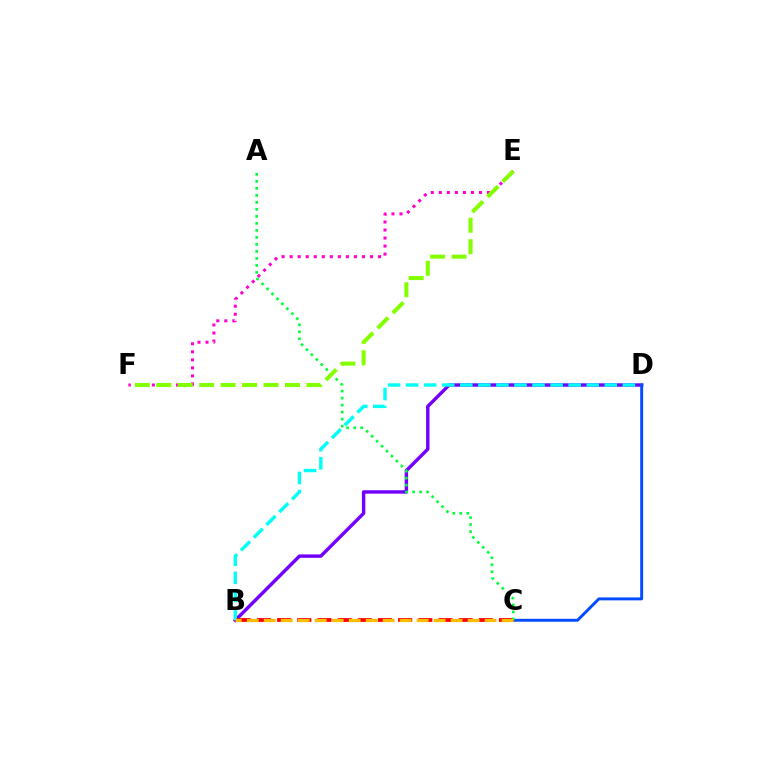{('B', 'D'): [{'color': '#7200ff', 'line_style': 'solid', 'thickness': 2.46}, {'color': '#00fff6', 'line_style': 'dashed', 'thickness': 2.45}], ('E', 'F'): [{'color': '#ff00cf', 'line_style': 'dotted', 'thickness': 2.18}, {'color': '#84ff00', 'line_style': 'dashed', 'thickness': 2.91}], ('C', 'D'): [{'color': '#004bff', 'line_style': 'solid', 'thickness': 2.1}], ('B', 'C'): [{'color': '#ff0000', 'line_style': 'dashed', 'thickness': 2.74}, {'color': '#ffbd00', 'line_style': 'dashed', 'thickness': 2.31}], ('A', 'C'): [{'color': '#00ff39', 'line_style': 'dotted', 'thickness': 1.9}]}